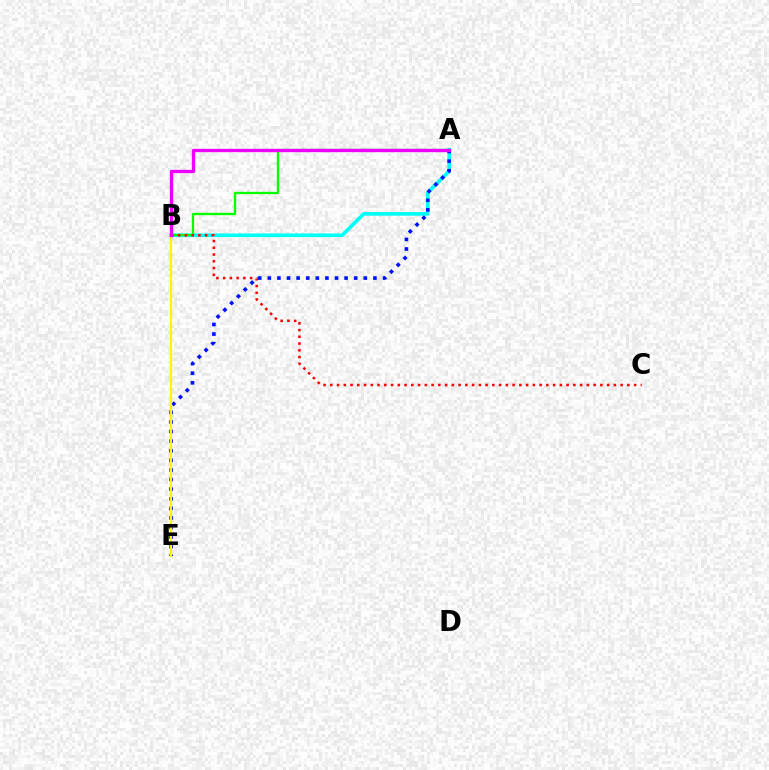{('A', 'B'): [{'color': '#00fff6', 'line_style': 'solid', 'thickness': 2.63}, {'color': '#08ff00', 'line_style': 'solid', 'thickness': 1.67}, {'color': '#ee00ff', 'line_style': 'solid', 'thickness': 2.41}], ('A', 'E'): [{'color': '#0010ff', 'line_style': 'dotted', 'thickness': 2.61}], ('B', 'E'): [{'color': '#fcf500', 'line_style': 'solid', 'thickness': 1.56}], ('B', 'C'): [{'color': '#ff0000', 'line_style': 'dotted', 'thickness': 1.83}]}